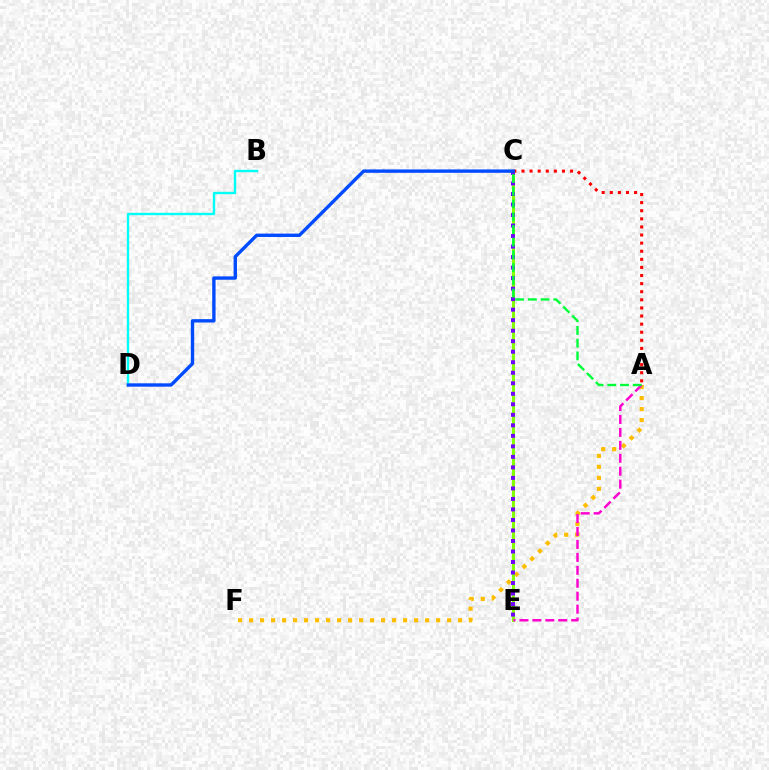{('A', 'F'): [{'color': '#ffbd00', 'line_style': 'dotted', 'thickness': 2.99}], ('C', 'E'): [{'color': '#84ff00', 'line_style': 'solid', 'thickness': 2.18}, {'color': '#7200ff', 'line_style': 'dotted', 'thickness': 2.86}], ('A', 'E'): [{'color': '#ff00cf', 'line_style': 'dashed', 'thickness': 1.76}], ('A', 'C'): [{'color': '#00ff39', 'line_style': 'dashed', 'thickness': 1.73}, {'color': '#ff0000', 'line_style': 'dotted', 'thickness': 2.2}], ('B', 'D'): [{'color': '#00fff6', 'line_style': 'solid', 'thickness': 1.72}], ('C', 'D'): [{'color': '#004bff', 'line_style': 'solid', 'thickness': 2.43}]}